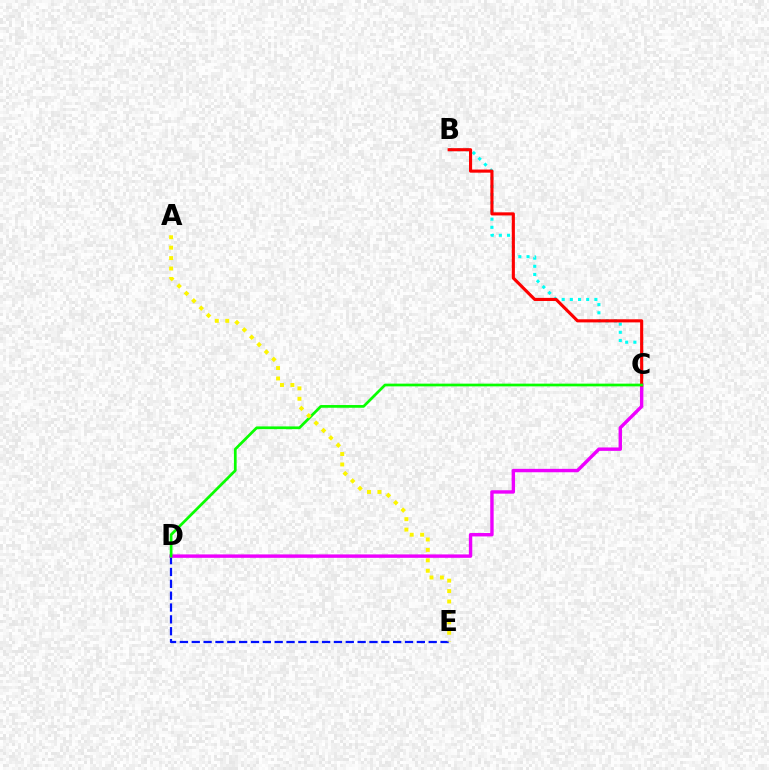{('D', 'E'): [{'color': '#0010ff', 'line_style': 'dashed', 'thickness': 1.61}], ('B', 'C'): [{'color': '#00fff6', 'line_style': 'dotted', 'thickness': 2.22}, {'color': '#ff0000', 'line_style': 'solid', 'thickness': 2.24}], ('C', 'D'): [{'color': '#ee00ff', 'line_style': 'solid', 'thickness': 2.46}, {'color': '#08ff00', 'line_style': 'solid', 'thickness': 1.96}], ('A', 'E'): [{'color': '#fcf500', 'line_style': 'dotted', 'thickness': 2.83}]}